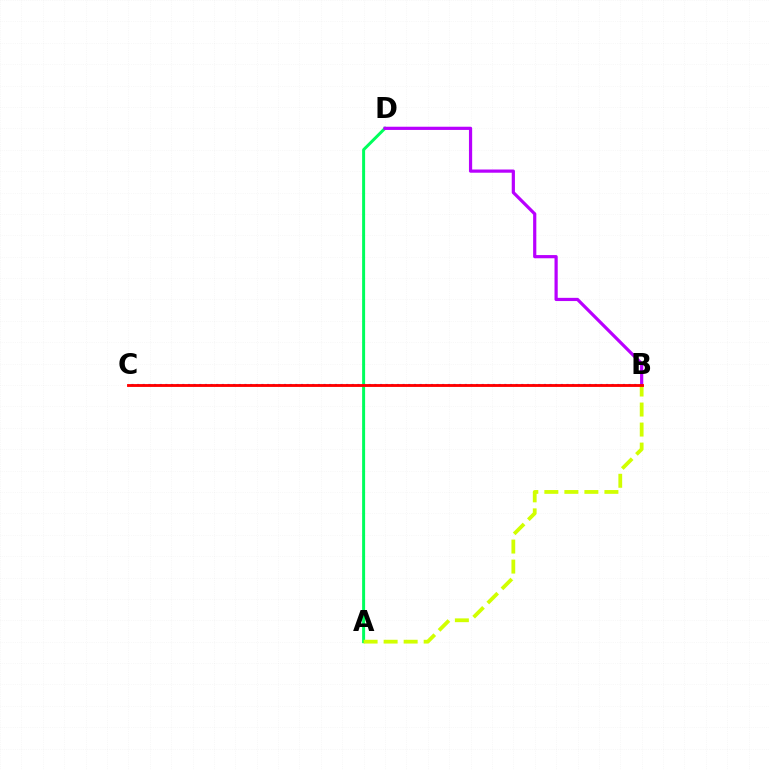{('A', 'D'): [{'color': '#00ff5c', 'line_style': 'solid', 'thickness': 2.14}], ('B', 'D'): [{'color': '#b900ff', 'line_style': 'solid', 'thickness': 2.31}], ('B', 'C'): [{'color': '#0074ff', 'line_style': 'dotted', 'thickness': 1.53}, {'color': '#ff0000', 'line_style': 'solid', 'thickness': 2.05}], ('A', 'B'): [{'color': '#d1ff00', 'line_style': 'dashed', 'thickness': 2.72}]}